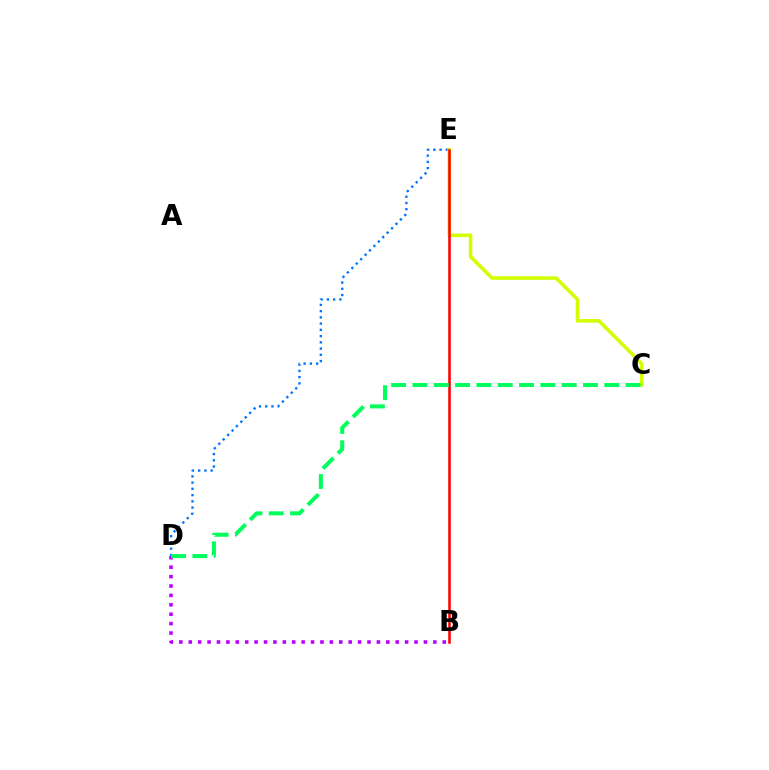{('D', 'E'): [{'color': '#0074ff', 'line_style': 'dotted', 'thickness': 1.7}], ('C', 'E'): [{'color': '#d1ff00', 'line_style': 'solid', 'thickness': 2.56}], ('B', 'E'): [{'color': '#ff0000', 'line_style': 'solid', 'thickness': 1.84}], ('B', 'D'): [{'color': '#b900ff', 'line_style': 'dotted', 'thickness': 2.56}], ('C', 'D'): [{'color': '#00ff5c', 'line_style': 'dashed', 'thickness': 2.9}]}